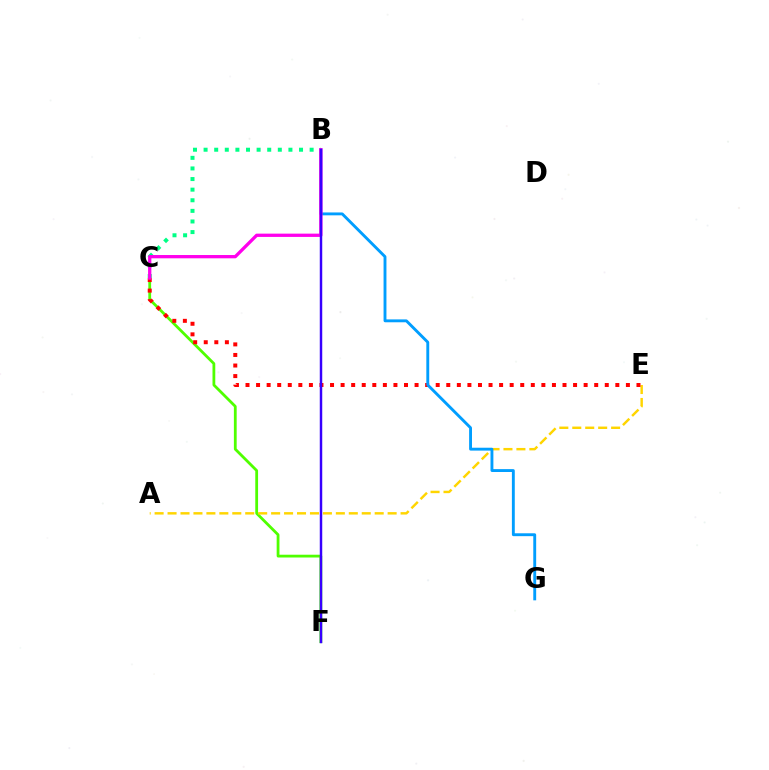{('C', 'F'): [{'color': '#4fff00', 'line_style': 'solid', 'thickness': 2.01}], ('A', 'E'): [{'color': '#ffd500', 'line_style': 'dashed', 'thickness': 1.76}], ('C', 'E'): [{'color': '#ff0000', 'line_style': 'dotted', 'thickness': 2.87}], ('B', 'G'): [{'color': '#009eff', 'line_style': 'solid', 'thickness': 2.07}], ('B', 'C'): [{'color': '#00ff86', 'line_style': 'dotted', 'thickness': 2.88}, {'color': '#ff00ed', 'line_style': 'solid', 'thickness': 2.37}], ('B', 'F'): [{'color': '#3700ff', 'line_style': 'solid', 'thickness': 1.77}]}